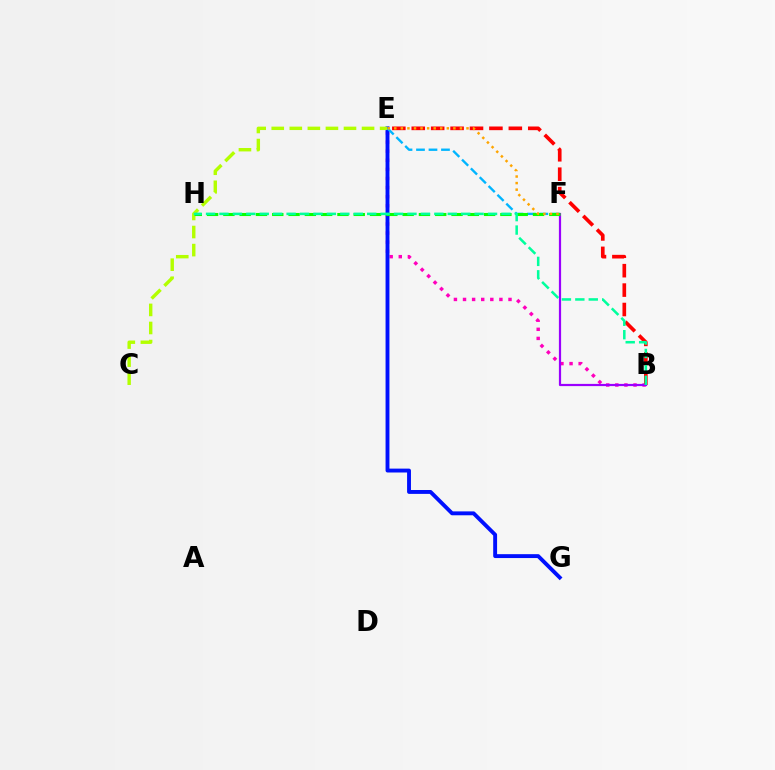{('B', 'E'): [{'color': '#ff00bd', 'line_style': 'dotted', 'thickness': 2.47}, {'color': '#ff0000', 'line_style': 'dashed', 'thickness': 2.64}], ('E', 'G'): [{'color': '#0010ff', 'line_style': 'solid', 'thickness': 2.8}], ('B', 'F'): [{'color': '#9b00ff', 'line_style': 'solid', 'thickness': 1.59}], ('C', 'E'): [{'color': '#b3ff00', 'line_style': 'dashed', 'thickness': 2.45}], ('E', 'F'): [{'color': '#00b5ff', 'line_style': 'dashed', 'thickness': 1.7}, {'color': '#ffa500', 'line_style': 'dotted', 'thickness': 1.78}], ('F', 'H'): [{'color': '#08ff00', 'line_style': 'dashed', 'thickness': 2.21}], ('B', 'H'): [{'color': '#00ff9d', 'line_style': 'dashed', 'thickness': 1.82}]}